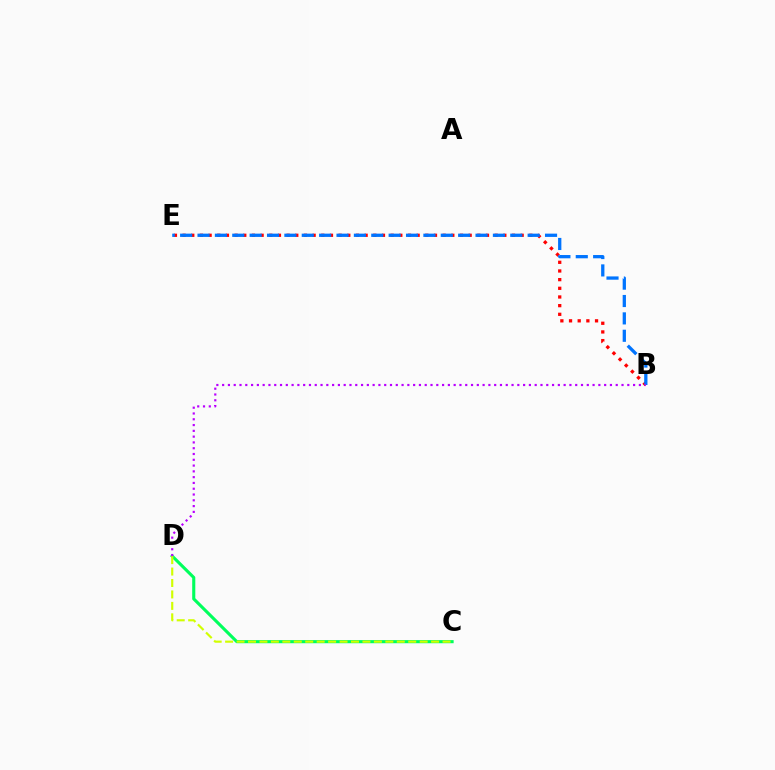{('C', 'D'): [{'color': '#00ff5c', 'line_style': 'solid', 'thickness': 2.23}, {'color': '#d1ff00', 'line_style': 'dashed', 'thickness': 1.55}], ('B', 'E'): [{'color': '#ff0000', 'line_style': 'dotted', 'thickness': 2.36}, {'color': '#0074ff', 'line_style': 'dashed', 'thickness': 2.36}], ('B', 'D'): [{'color': '#b900ff', 'line_style': 'dotted', 'thickness': 1.57}]}